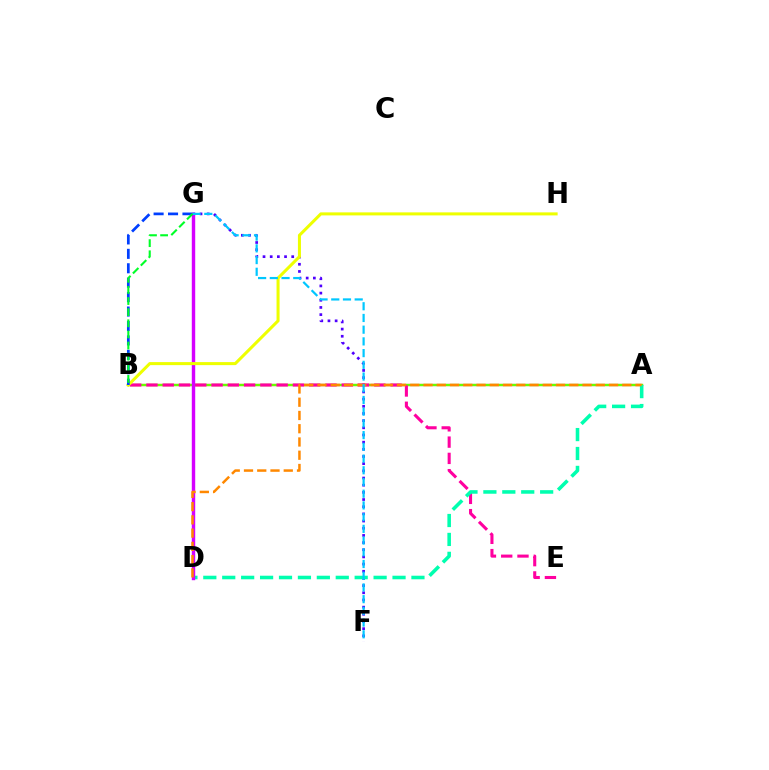{('F', 'G'): [{'color': '#4f00ff', 'line_style': 'dotted', 'thickness': 1.95}, {'color': '#00c7ff', 'line_style': 'dashed', 'thickness': 1.59}], ('A', 'B'): [{'color': '#ff0000', 'line_style': 'solid', 'thickness': 1.58}, {'color': '#66ff00', 'line_style': 'solid', 'thickness': 1.63}], ('B', 'E'): [{'color': '#ff00a0', 'line_style': 'dashed', 'thickness': 2.21}], ('A', 'D'): [{'color': '#00ffaf', 'line_style': 'dashed', 'thickness': 2.57}, {'color': '#ff8800', 'line_style': 'dashed', 'thickness': 1.8}], ('D', 'G'): [{'color': '#d600ff', 'line_style': 'solid', 'thickness': 2.46}], ('B', 'H'): [{'color': '#eeff00', 'line_style': 'solid', 'thickness': 2.19}], ('B', 'G'): [{'color': '#003fff', 'line_style': 'dashed', 'thickness': 1.96}, {'color': '#00ff27', 'line_style': 'dashed', 'thickness': 1.51}]}